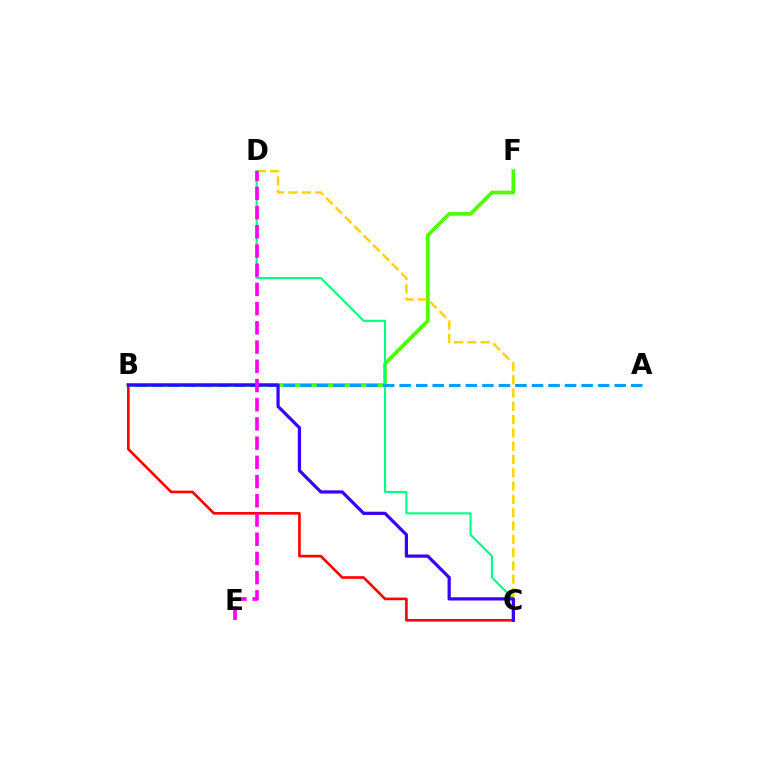{('B', 'F'): [{'color': '#4fff00', 'line_style': 'solid', 'thickness': 2.67}], ('C', 'D'): [{'color': '#ffd500', 'line_style': 'dashed', 'thickness': 1.81}, {'color': '#00ff86', 'line_style': 'solid', 'thickness': 1.52}], ('B', 'C'): [{'color': '#ff0000', 'line_style': 'solid', 'thickness': 1.9}, {'color': '#3700ff', 'line_style': 'solid', 'thickness': 2.33}], ('A', 'B'): [{'color': '#009eff', 'line_style': 'dashed', 'thickness': 2.25}], ('D', 'E'): [{'color': '#ff00ed', 'line_style': 'dashed', 'thickness': 2.61}]}